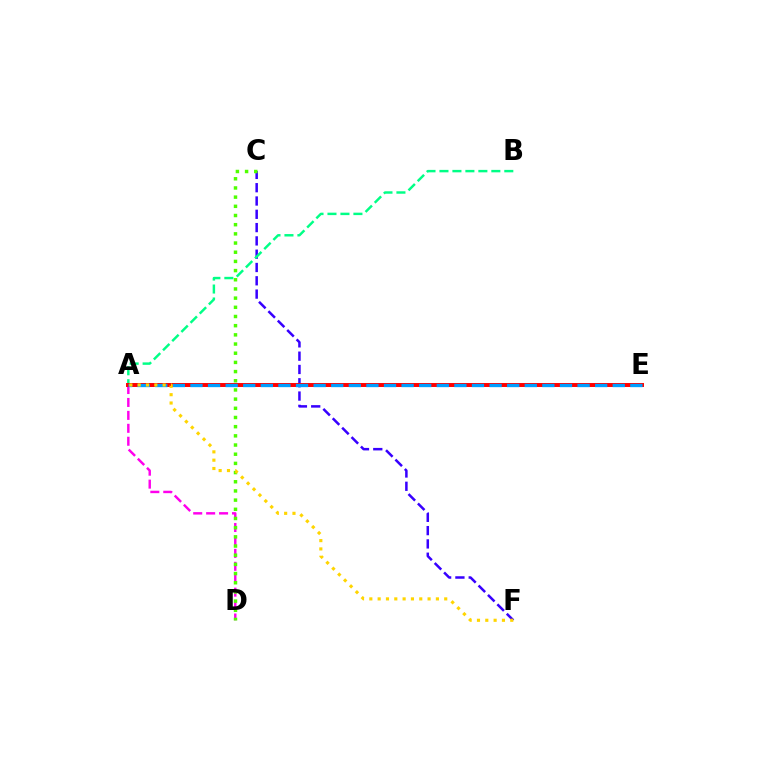{('C', 'F'): [{'color': '#3700ff', 'line_style': 'dashed', 'thickness': 1.81}], ('A', 'B'): [{'color': '#00ff86', 'line_style': 'dashed', 'thickness': 1.76}], ('A', 'D'): [{'color': '#ff00ed', 'line_style': 'dashed', 'thickness': 1.76}], ('A', 'E'): [{'color': '#ff0000', 'line_style': 'solid', 'thickness': 2.85}, {'color': '#009eff', 'line_style': 'dashed', 'thickness': 2.39}], ('C', 'D'): [{'color': '#4fff00', 'line_style': 'dotted', 'thickness': 2.49}], ('A', 'F'): [{'color': '#ffd500', 'line_style': 'dotted', 'thickness': 2.26}]}